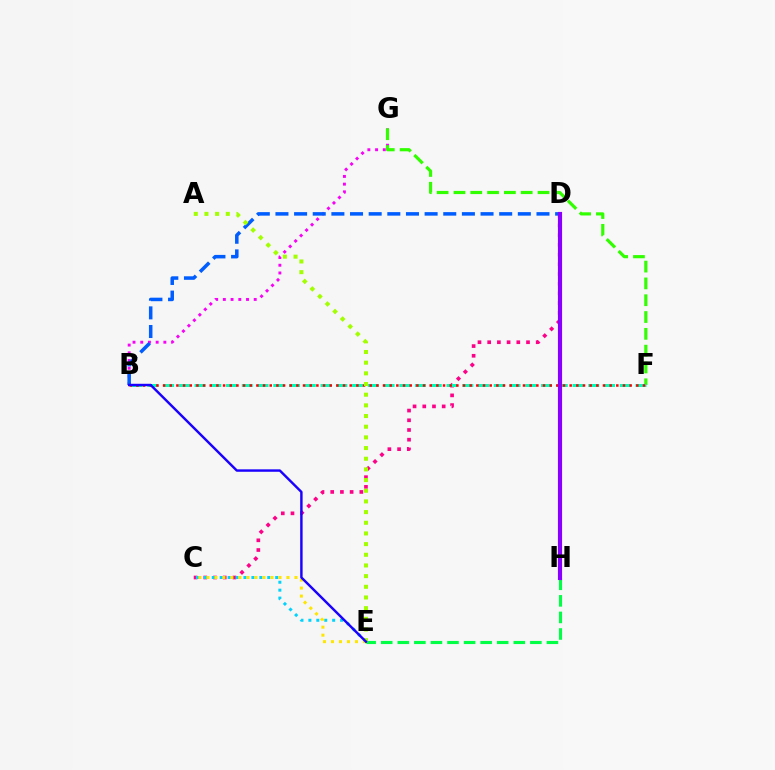{('B', 'G'): [{'color': '#fa00f9', 'line_style': 'dotted', 'thickness': 2.1}], ('C', 'D'): [{'color': '#ff0088', 'line_style': 'dotted', 'thickness': 2.64}], ('D', 'H'): [{'color': '#ff7000', 'line_style': 'solid', 'thickness': 2.02}, {'color': '#8a00ff', 'line_style': 'solid', 'thickness': 2.99}], ('F', 'G'): [{'color': '#31ff00', 'line_style': 'dashed', 'thickness': 2.28}], ('B', 'F'): [{'color': '#00ffbb', 'line_style': 'dashed', 'thickness': 2.14}, {'color': '#ff0000', 'line_style': 'dotted', 'thickness': 1.81}], ('E', 'H'): [{'color': '#00ff45', 'line_style': 'dashed', 'thickness': 2.25}], ('B', 'D'): [{'color': '#005dff', 'line_style': 'dashed', 'thickness': 2.53}], ('C', 'E'): [{'color': '#00d3ff', 'line_style': 'dotted', 'thickness': 2.15}, {'color': '#ffe600', 'line_style': 'dotted', 'thickness': 2.18}], ('A', 'E'): [{'color': '#a2ff00', 'line_style': 'dotted', 'thickness': 2.9}], ('B', 'E'): [{'color': '#1900ff', 'line_style': 'solid', 'thickness': 1.75}]}